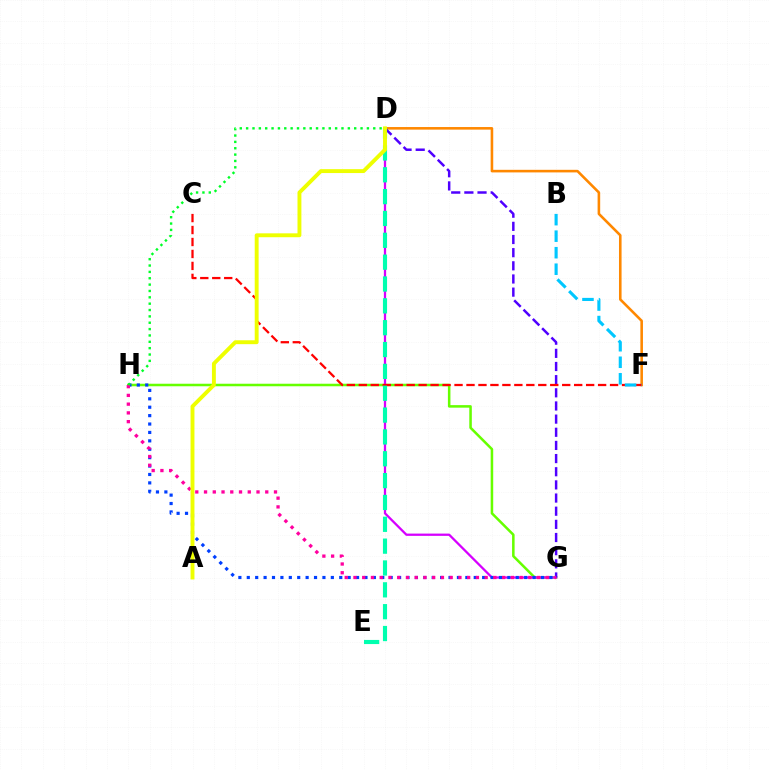{('G', 'H'): [{'color': '#66ff00', 'line_style': 'solid', 'thickness': 1.82}, {'color': '#003fff', 'line_style': 'dotted', 'thickness': 2.28}, {'color': '#ff00a0', 'line_style': 'dotted', 'thickness': 2.38}], ('D', 'G'): [{'color': '#d600ff', 'line_style': 'solid', 'thickness': 1.63}, {'color': '#4f00ff', 'line_style': 'dashed', 'thickness': 1.79}], ('D', 'F'): [{'color': '#ff8800', 'line_style': 'solid', 'thickness': 1.86}], ('C', 'F'): [{'color': '#ff0000', 'line_style': 'dashed', 'thickness': 1.63}], ('B', 'F'): [{'color': '#00c7ff', 'line_style': 'dashed', 'thickness': 2.24}], ('D', 'E'): [{'color': '#00ffaf', 'line_style': 'dashed', 'thickness': 2.97}], ('D', 'H'): [{'color': '#00ff27', 'line_style': 'dotted', 'thickness': 1.73}], ('A', 'D'): [{'color': '#eeff00', 'line_style': 'solid', 'thickness': 2.8}]}